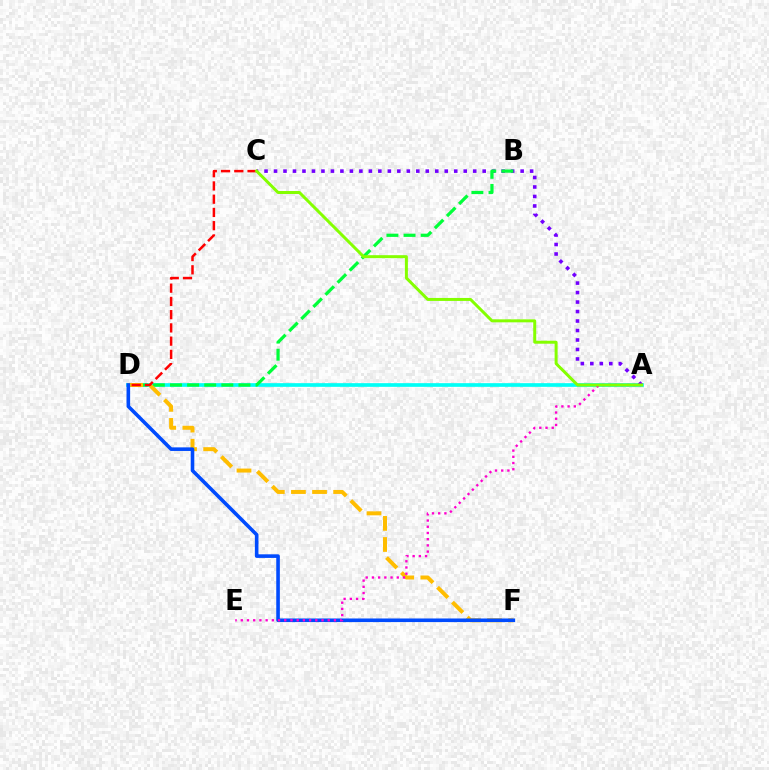{('A', 'D'): [{'color': '#00fff6', 'line_style': 'solid', 'thickness': 2.64}], ('A', 'C'): [{'color': '#7200ff', 'line_style': 'dotted', 'thickness': 2.58}, {'color': '#84ff00', 'line_style': 'solid', 'thickness': 2.15}], ('B', 'D'): [{'color': '#00ff39', 'line_style': 'dashed', 'thickness': 2.33}], ('D', 'F'): [{'color': '#ffbd00', 'line_style': 'dashed', 'thickness': 2.87}, {'color': '#004bff', 'line_style': 'solid', 'thickness': 2.59}], ('A', 'E'): [{'color': '#ff00cf', 'line_style': 'dotted', 'thickness': 1.69}], ('C', 'D'): [{'color': '#ff0000', 'line_style': 'dashed', 'thickness': 1.8}]}